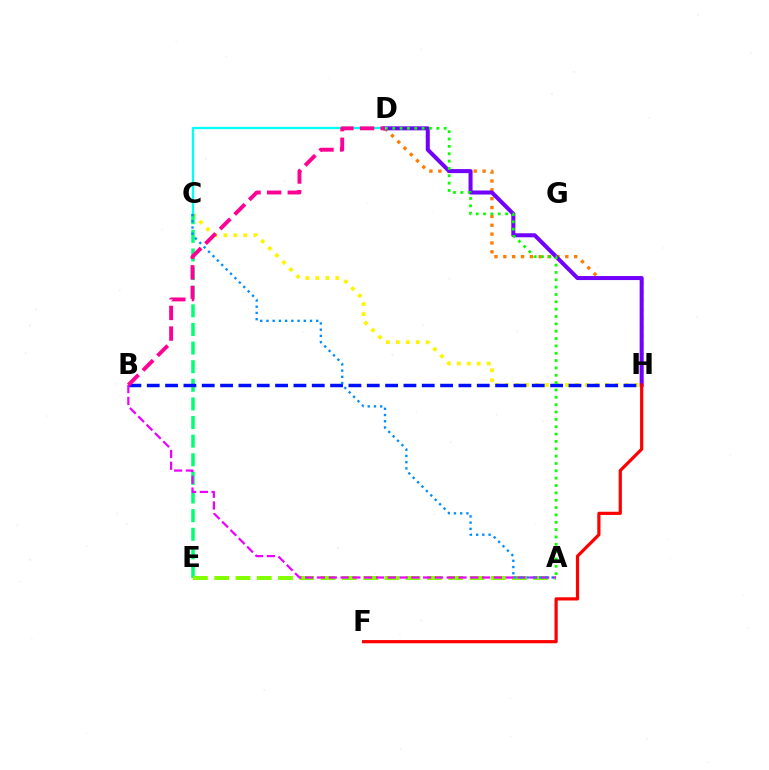{('D', 'H'): [{'color': '#ff7c00', 'line_style': 'dotted', 'thickness': 2.41}, {'color': '#7200ff', 'line_style': 'solid', 'thickness': 2.9}], ('C', 'H'): [{'color': '#fcf500', 'line_style': 'dotted', 'thickness': 2.71}], ('C', 'E'): [{'color': '#00ff74', 'line_style': 'dashed', 'thickness': 2.53}], ('B', 'H'): [{'color': '#0010ff', 'line_style': 'dashed', 'thickness': 2.49}], ('A', 'D'): [{'color': '#08ff00', 'line_style': 'dotted', 'thickness': 2.0}], ('A', 'E'): [{'color': '#84ff00', 'line_style': 'dashed', 'thickness': 2.89}], ('A', 'B'): [{'color': '#ee00ff', 'line_style': 'dashed', 'thickness': 1.6}], ('C', 'D'): [{'color': '#00fff6', 'line_style': 'solid', 'thickness': 1.65}], ('A', 'C'): [{'color': '#008cff', 'line_style': 'dotted', 'thickness': 1.69}], ('F', 'H'): [{'color': '#ff0000', 'line_style': 'solid', 'thickness': 2.3}], ('B', 'D'): [{'color': '#ff0094', 'line_style': 'dashed', 'thickness': 2.81}]}